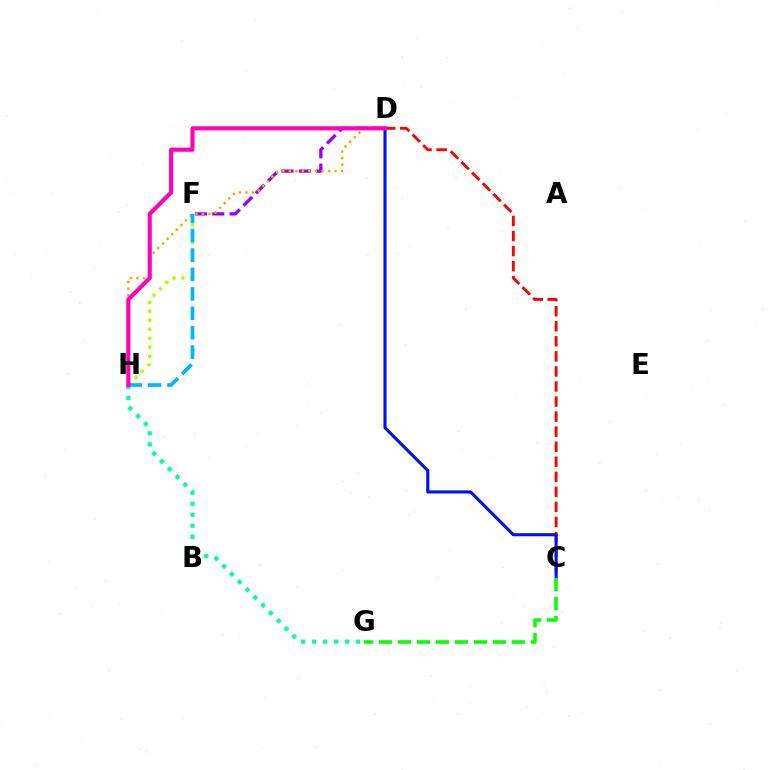{('D', 'F'): [{'color': '#9b00ff', 'line_style': 'dashed', 'thickness': 2.36}], ('C', 'D'): [{'color': '#ff0000', 'line_style': 'dashed', 'thickness': 2.05}, {'color': '#0010ff', 'line_style': 'solid', 'thickness': 2.23}], ('D', 'H'): [{'color': '#ffa500', 'line_style': 'dotted', 'thickness': 1.78}, {'color': '#ff00bd', 'line_style': 'solid', 'thickness': 2.96}], ('G', 'H'): [{'color': '#00ff9d', 'line_style': 'dotted', 'thickness': 2.99}], ('F', 'H'): [{'color': '#b3ff00', 'line_style': 'dotted', 'thickness': 2.44}, {'color': '#00b5ff', 'line_style': 'dashed', 'thickness': 2.64}], ('C', 'G'): [{'color': '#08ff00', 'line_style': 'dashed', 'thickness': 2.58}]}